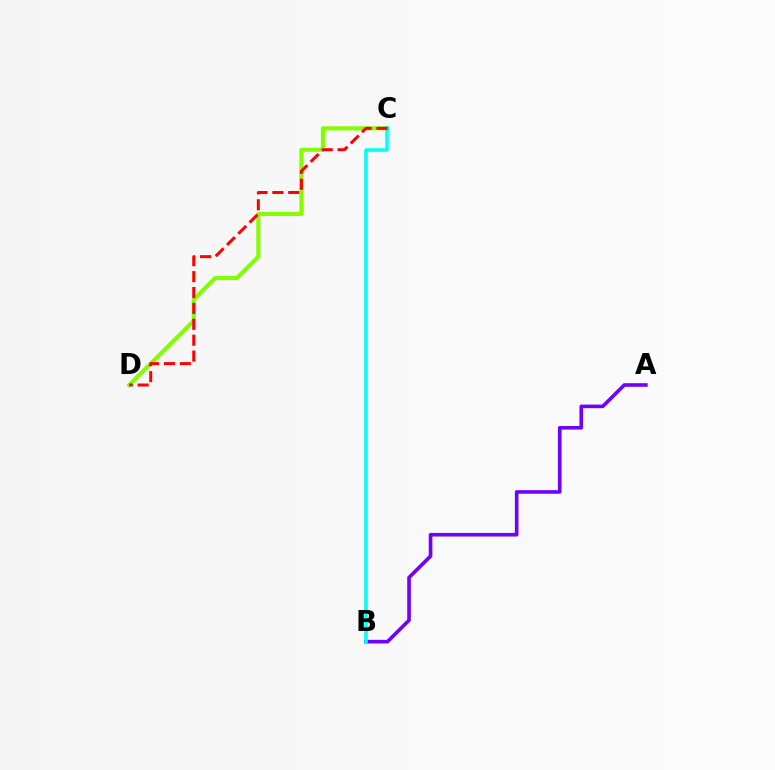{('A', 'B'): [{'color': '#7200ff', 'line_style': 'solid', 'thickness': 2.61}], ('C', 'D'): [{'color': '#84ff00', 'line_style': 'solid', 'thickness': 2.97}, {'color': '#ff0000', 'line_style': 'dashed', 'thickness': 2.16}], ('B', 'C'): [{'color': '#00fff6', 'line_style': 'solid', 'thickness': 2.53}]}